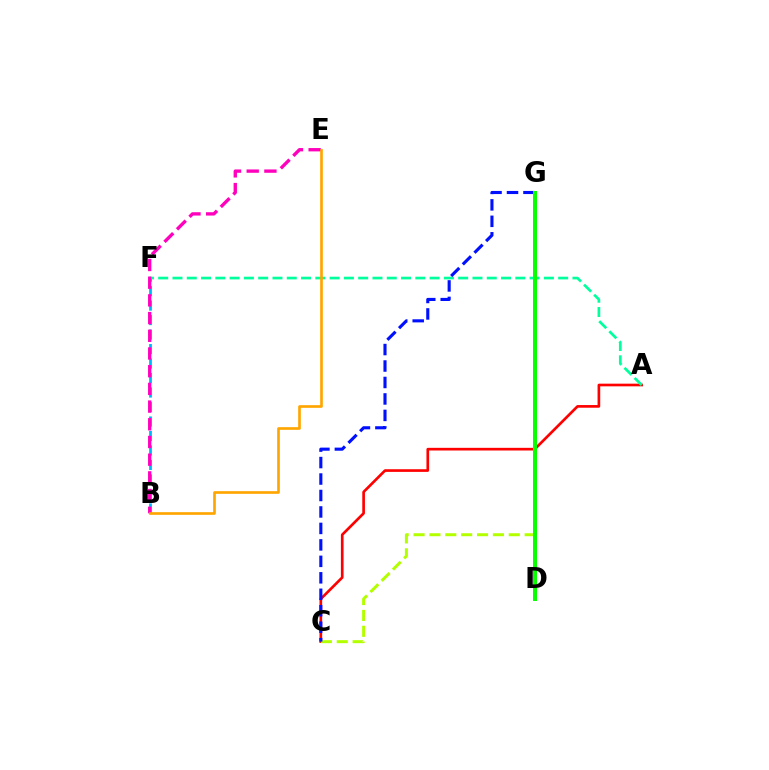{('A', 'C'): [{'color': '#ff0000', 'line_style': 'solid', 'thickness': 1.92}], ('C', 'G'): [{'color': '#b3ff00', 'line_style': 'dashed', 'thickness': 2.16}, {'color': '#0010ff', 'line_style': 'dashed', 'thickness': 2.24}], ('D', 'G'): [{'color': '#9b00ff', 'line_style': 'dashed', 'thickness': 1.52}, {'color': '#08ff00', 'line_style': 'solid', 'thickness': 2.88}], ('B', 'F'): [{'color': '#00b5ff', 'line_style': 'dashed', 'thickness': 1.97}], ('A', 'F'): [{'color': '#00ff9d', 'line_style': 'dashed', 'thickness': 1.94}], ('B', 'E'): [{'color': '#ff00bd', 'line_style': 'dashed', 'thickness': 2.4}, {'color': '#ffa500', 'line_style': 'solid', 'thickness': 1.92}]}